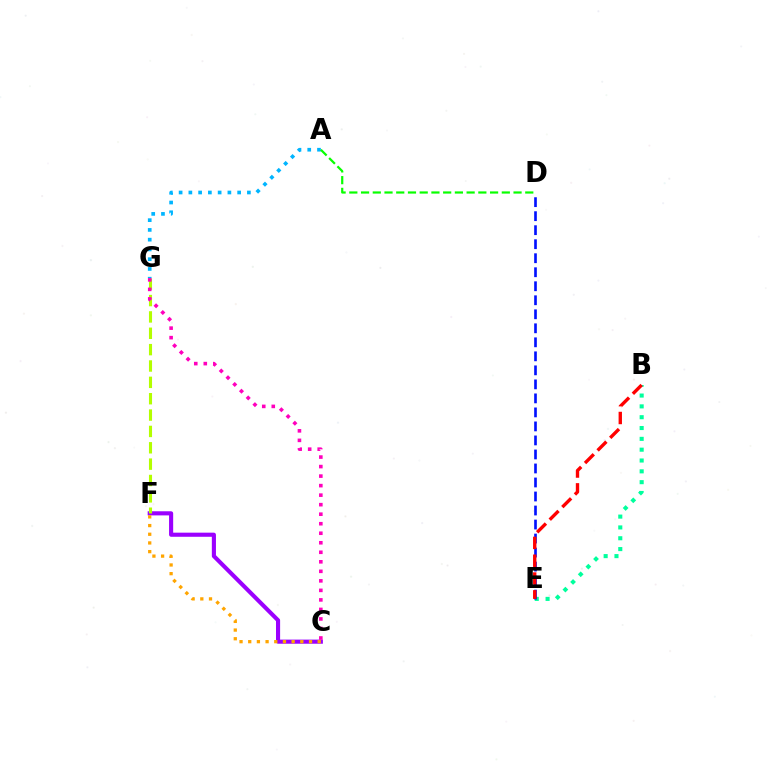{('C', 'F'): [{'color': '#9b00ff', 'line_style': 'solid', 'thickness': 2.96}, {'color': '#ffa500', 'line_style': 'dotted', 'thickness': 2.36}], ('F', 'G'): [{'color': '#b3ff00', 'line_style': 'dashed', 'thickness': 2.22}], ('B', 'E'): [{'color': '#00ff9d', 'line_style': 'dotted', 'thickness': 2.94}, {'color': '#ff0000', 'line_style': 'dashed', 'thickness': 2.42}], ('C', 'G'): [{'color': '#ff00bd', 'line_style': 'dotted', 'thickness': 2.59}], ('A', 'G'): [{'color': '#00b5ff', 'line_style': 'dotted', 'thickness': 2.65}], ('D', 'E'): [{'color': '#0010ff', 'line_style': 'dashed', 'thickness': 1.9}], ('A', 'D'): [{'color': '#08ff00', 'line_style': 'dashed', 'thickness': 1.59}]}